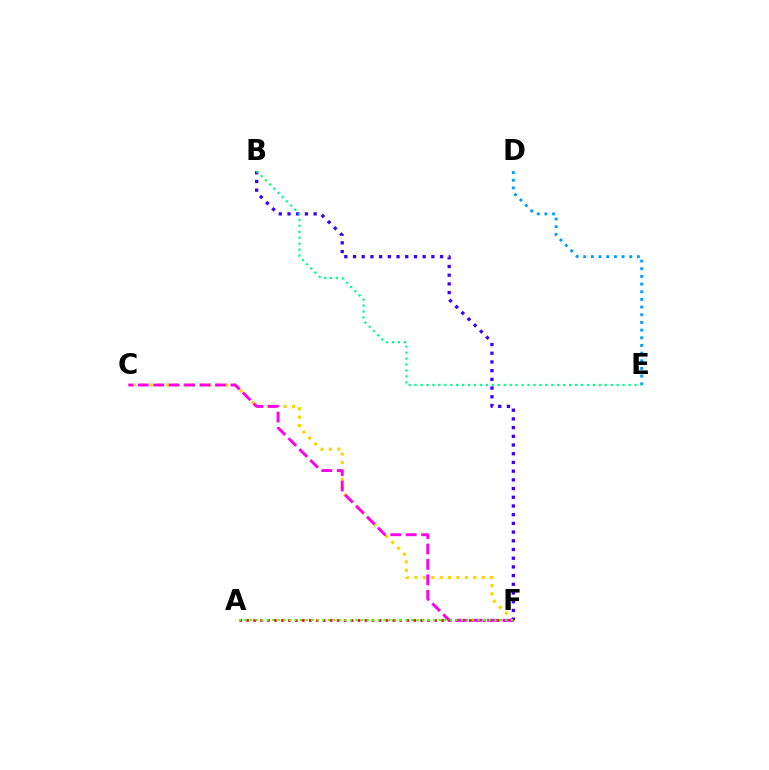{('C', 'F'): [{'color': '#ffd500', 'line_style': 'dotted', 'thickness': 2.28}, {'color': '#ff00ed', 'line_style': 'dashed', 'thickness': 2.1}], ('A', 'F'): [{'color': '#ff0000', 'line_style': 'dotted', 'thickness': 1.89}, {'color': '#4fff00', 'line_style': 'dotted', 'thickness': 1.51}], ('B', 'F'): [{'color': '#3700ff', 'line_style': 'dotted', 'thickness': 2.37}], ('D', 'E'): [{'color': '#009eff', 'line_style': 'dotted', 'thickness': 2.08}], ('B', 'E'): [{'color': '#00ff86', 'line_style': 'dotted', 'thickness': 1.61}]}